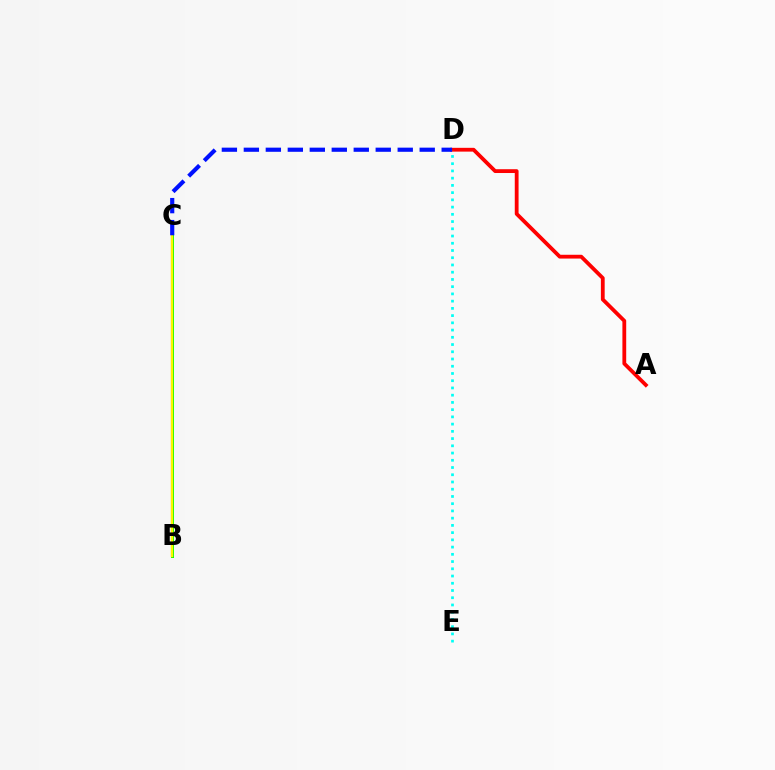{('B', 'C'): [{'color': '#ee00ff', 'line_style': 'solid', 'thickness': 1.51}, {'color': '#08ff00', 'line_style': 'solid', 'thickness': 2.16}, {'color': '#fcf500', 'line_style': 'solid', 'thickness': 1.73}], ('A', 'D'): [{'color': '#ff0000', 'line_style': 'solid', 'thickness': 2.73}], ('C', 'D'): [{'color': '#0010ff', 'line_style': 'dashed', 'thickness': 2.99}], ('D', 'E'): [{'color': '#00fff6', 'line_style': 'dotted', 'thickness': 1.97}]}